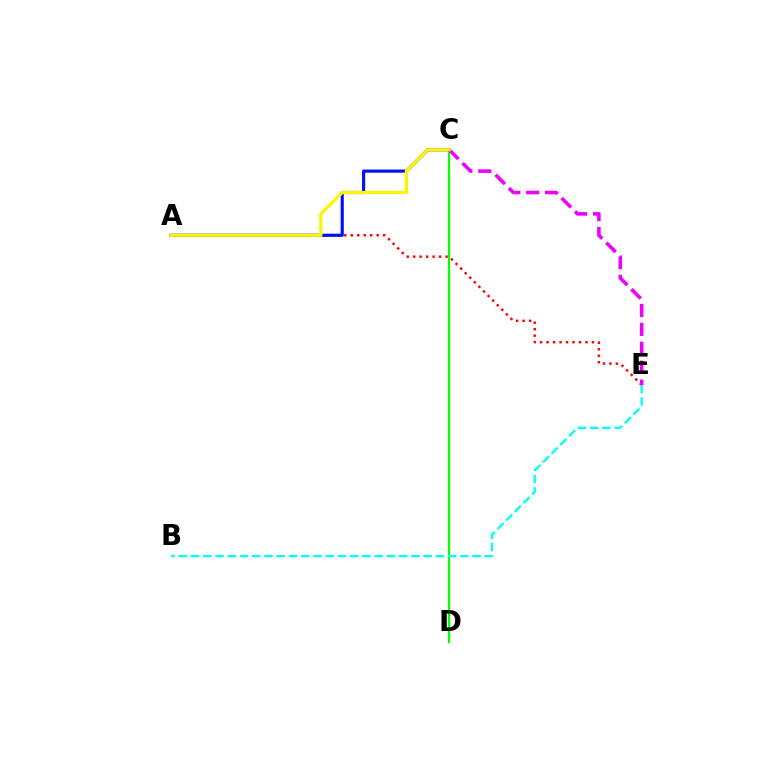{('C', 'D'): [{'color': '#08ff00', 'line_style': 'solid', 'thickness': 1.61}], ('A', 'E'): [{'color': '#ff0000', 'line_style': 'dotted', 'thickness': 1.76}], ('B', 'E'): [{'color': '#00fff6', 'line_style': 'dashed', 'thickness': 1.66}], ('A', 'C'): [{'color': '#0010ff', 'line_style': 'solid', 'thickness': 2.27}, {'color': '#fcf500', 'line_style': 'solid', 'thickness': 2.34}], ('C', 'E'): [{'color': '#ee00ff', 'line_style': 'dashed', 'thickness': 2.57}]}